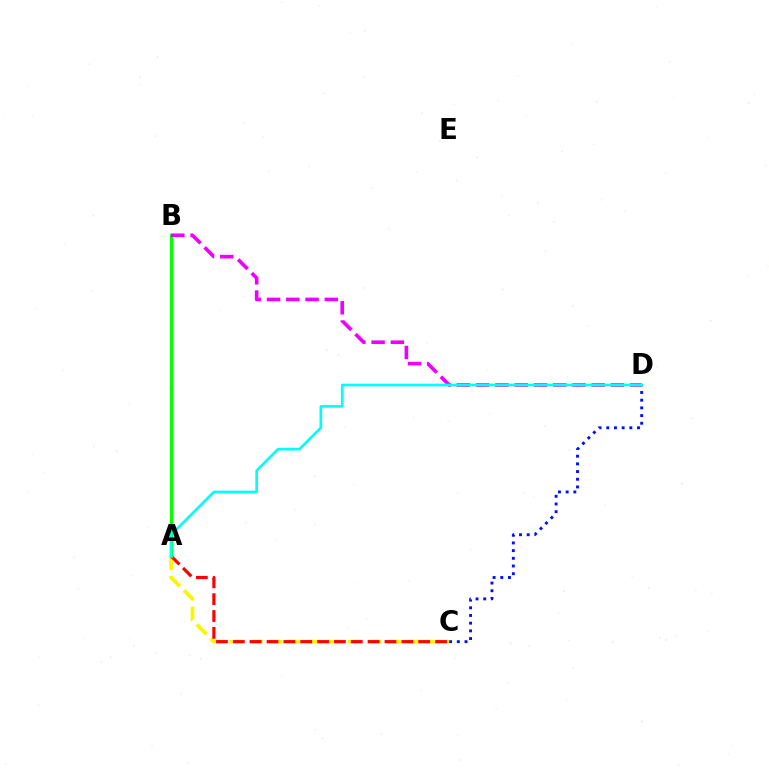{('A', 'C'): [{'color': '#fcf500', 'line_style': 'dashed', 'thickness': 2.68}, {'color': '#ff0000', 'line_style': 'dashed', 'thickness': 2.29}], ('C', 'D'): [{'color': '#0010ff', 'line_style': 'dotted', 'thickness': 2.09}], ('A', 'B'): [{'color': '#08ff00', 'line_style': 'solid', 'thickness': 2.41}], ('B', 'D'): [{'color': '#ee00ff', 'line_style': 'dashed', 'thickness': 2.62}], ('A', 'D'): [{'color': '#00fff6', 'line_style': 'solid', 'thickness': 1.92}]}